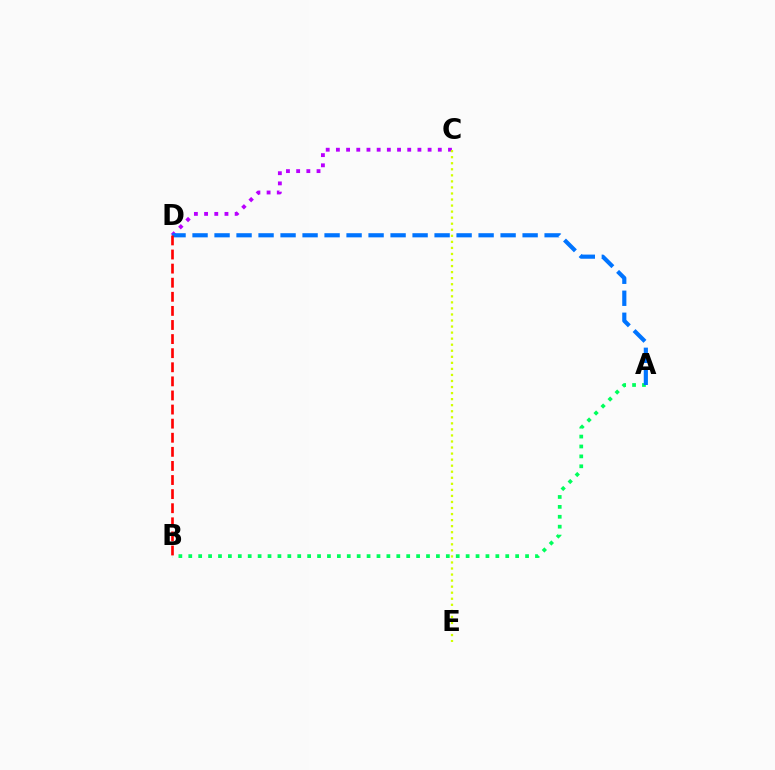{('C', 'D'): [{'color': '#b900ff', 'line_style': 'dotted', 'thickness': 2.77}], ('C', 'E'): [{'color': '#d1ff00', 'line_style': 'dotted', 'thickness': 1.64}], ('A', 'B'): [{'color': '#00ff5c', 'line_style': 'dotted', 'thickness': 2.69}], ('A', 'D'): [{'color': '#0074ff', 'line_style': 'dashed', 'thickness': 2.99}], ('B', 'D'): [{'color': '#ff0000', 'line_style': 'dashed', 'thickness': 1.91}]}